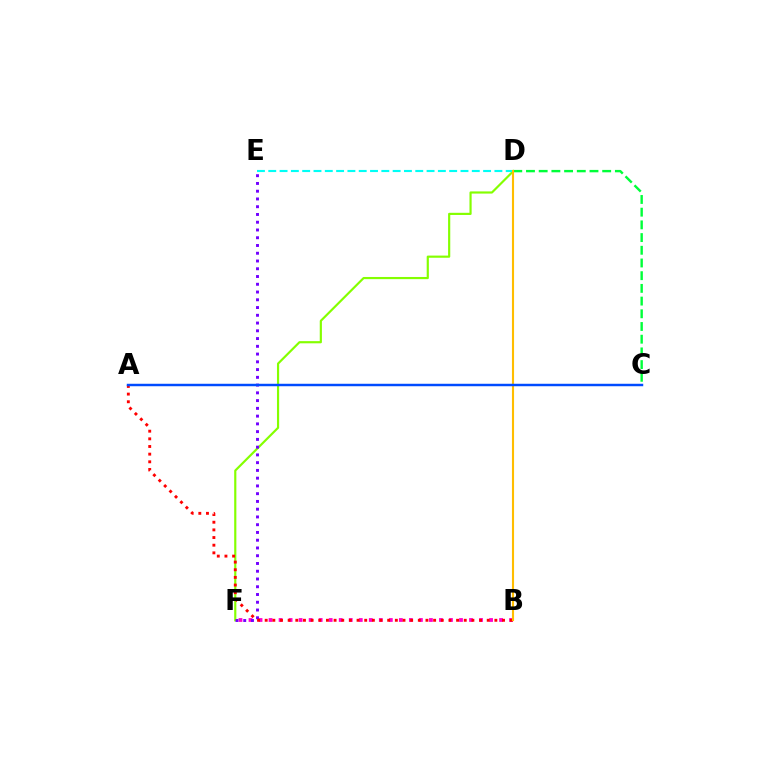{('D', 'F'): [{'color': '#84ff00', 'line_style': 'solid', 'thickness': 1.56}], ('B', 'F'): [{'color': '#ff00cf', 'line_style': 'dotted', 'thickness': 2.72}], ('E', 'F'): [{'color': '#7200ff', 'line_style': 'dotted', 'thickness': 2.11}], ('A', 'B'): [{'color': '#ff0000', 'line_style': 'dotted', 'thickness': 2.08}], ('C', 'D'): [{'color': '#00ff39', 'line_style': 'dashed', 'thickness': 1.73}], ('D', 'E'): [{'color': '#00fff6', 'line_style': 'dashed', 'thickness': 1.54}], ('B', 'D'): [{'color': '#ffbd00', 'line_style': 'solid', 'thickness': 1.53}], ('A', 'C'): [{'color': '#004bff', 'line_style': 'solid', 'thickness': 1.77}]}